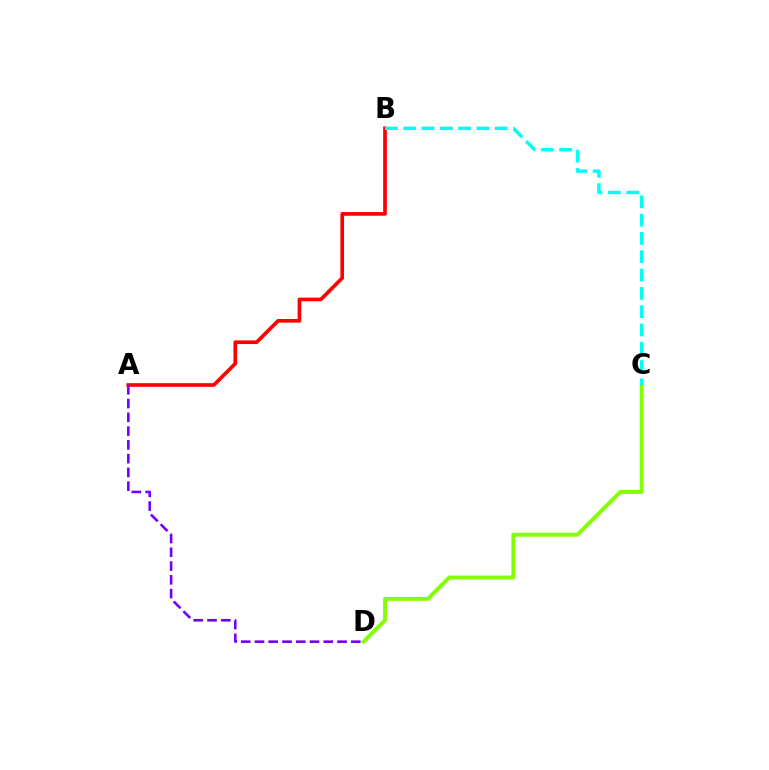{('A', 'B'): [{'color': '#ff0000', 'line_style': 'solid', 'thickness': 2.64}], ('C', 'D'): [{'color': '#84ff00', 'line_style': 'solid', 'thickness': 2.82}], ('A', 'D'): [{'color': '#7200ff', 'line_style': 'dashed', 'thickness': 1.87}], ('B', 'C'): [{'color': '#00fff6', 'line_style': 'dashed', 'thickness': 2.49}]}